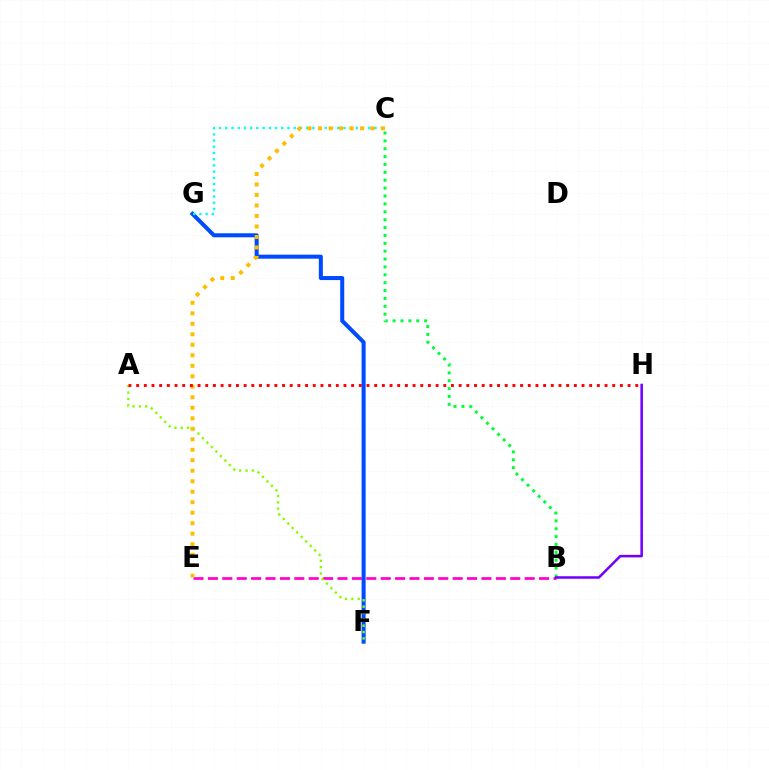{('F', 'G'): [{'color': '#004bff', 'line_style': 'solid', 'thickness': 2.91}], ('B', 'E'): [{'color': '#ff00cf', 'line_style': 'dashed', 'thickness': 1.96}], ('B', 'C'): [{'color': '#00ff39', 'line_style': 'dotted', 'thickness': 2.14}], ('B', 'H'): [{'color': '#7200ff', 'line_style': 'solid', 'thickness': 1.83}], ('C', 'G'): [{'color': '#00fff6', 'line_style': 'dotted', 'thickness': 1.69}], ('A', 'F'): [{'color': '#84ff00', 'line_style': 'dotted', 'thickness': 1.72}], ('C', 'E'): [{'color': '#ffbd00', 'line_style': 'dotted', 'thickness': 2.85}], ('A', 'H'): [{'color': '#ff0000', 'line_style': 'dotted', 'thickness': 2.09}]}